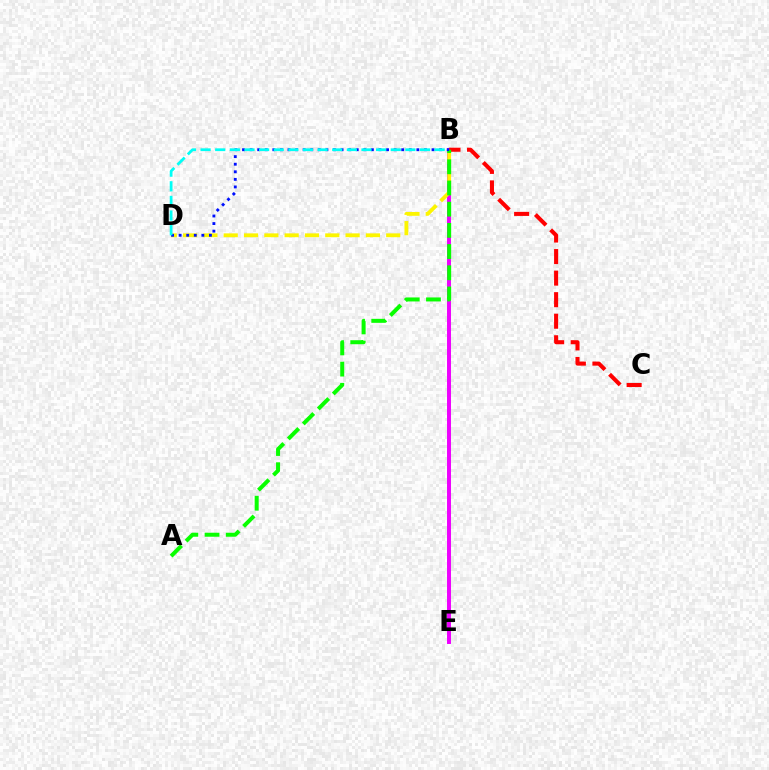{('B', 'E'): [{'color': '#ee00ff', 'line_style': 'solid', 'thickness': 2.85}], ('B', 'D'): [{'color': '#fcf500', 'line_style': 'dashed', 'thickness': 2.76}, {'color': '#0010ff', 'line_style': 'dotted', 'thickness': 2.06}, {'color': '#00fff6', 'line_style': 'dashed', 'thickness': 1.99}], ('B', 'C'): [{'color': '#ff0000', 'line_style': 'dashed', 'thickness': 2.93}], ('A', 'B'): [{'color': '#08ff00', 'line_style': 'dashed', 'thickness': 2.88}]}